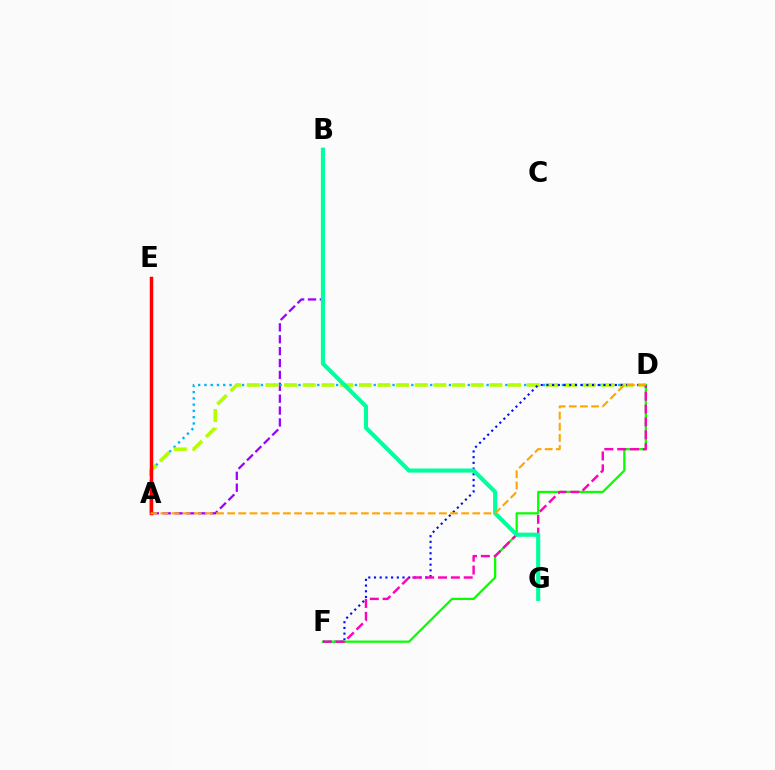{('A', 'B'): [{'color': '#9b00ff', 'line_style': 'dashed', 'thickness': 1.61}], ('A', 'D'): [{'color': '#00b5ff', 'line_style': 'dotted', 'thickness': 1.7}, {'color': '#b3ff00', 'line_style': 'dashed', 'thickness': 2.54}, {'color': '#ffa500', 'line_style': 'dashed', 'thickness': 1.51}], ('D', 'F'): [{'color': '#0010ff', 'line_style': 'dotted', 'thickness': 1.55}, {'color': '#08ff00', 'line_style': 'solid', 'thickness': 1.62}, {'color': '#ff00bd', 'line_style': 'dashed', 'thickness': 1.75}], ('B', 'G'): [{'color': '#00ff9d', 'line_style': 'solid', 'thickness': 2.96}], ('A', 'E'): [{'color': '#ff0000', 'line_style': 'solid', 'thickness': 2.5}]}